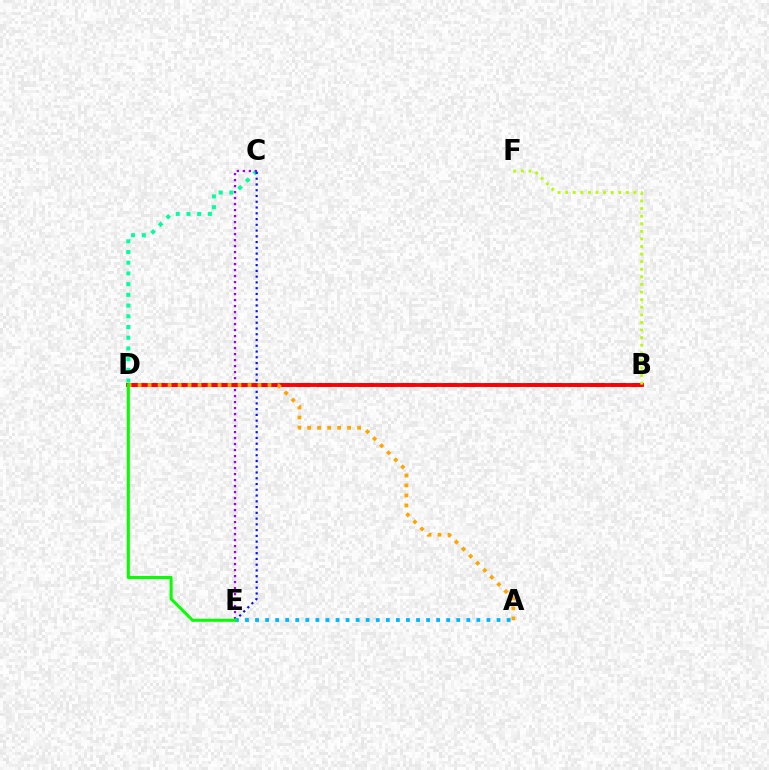{('C', 'D'): [{'color': '#00ff9d', 'line_style': 'dotted', 'thickness': 2.91}], ('B', 'D'): [{'color': '#ff00bd', 'line_style': 'dashed', 'thickness': 2.85}, {'color': '#ff0000', 'line_style': 'solid', 'thickness': 2.77}], ('C', 'E'): [{'color': '#9b00ff', 'line_style': 'dotted', 'thickness': 1.63}, {'color': '#0010ff', 'line_style': 'dotted', 'thickness': 1.57}], ('A', 'E'): [{'color': '#00b5ff', 'line_style': 'dotted', 'thickness': 2.73}], ('B', 'F'): [{'color': '#b3ff00', 'line_style': 'dotted', 'thickness': 2.06}], ('A', 'D'): [{'color': '#ffa500', 'line_style': 'dotted', 'thickness': 2.71}], ('D', 'E'): [{'color': '#08ff00', 'line_style': 'solid', 'thickness': 2.2}]}